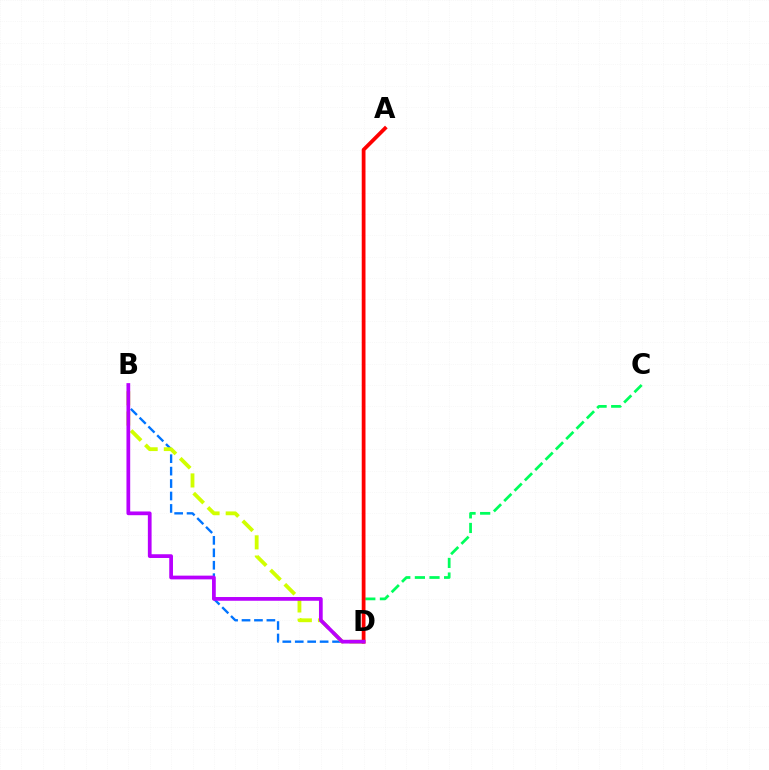{('B', 'D'): [{'color': '#0074ff', 'line_style': 'dashed', 'thickness': 1.69}, {'color': '#d1ff00', 'line_style': 'dashed', 'thickness': 2.74}, {'color': '#b900ff', 'line_style': 'solid', 'thickness': 2.69}], ('C', 'D'): [{'color': '#00ff5c', 'line_style': 'dashed', 'thickness': 1.99}], ('A', 'D'): [{'color': '#ff0000', 'line_style': 'solid', 'thickness': 2.71}]}